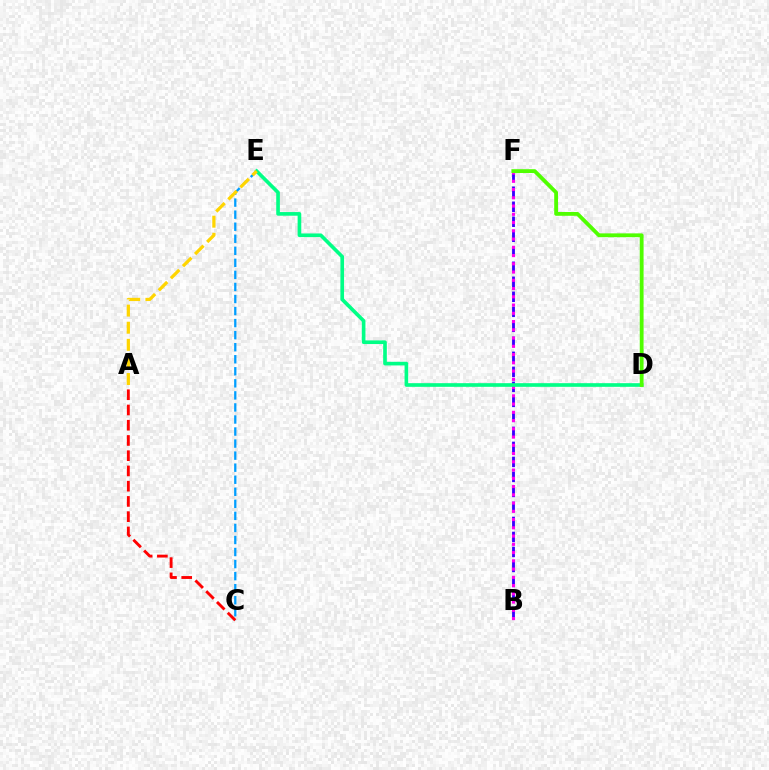{('B', 'F'): [{'color': '#3700ff', 'line_style': 'dashed', 'thickness': 2.04}, {'color': '#ff00ed', 'line_style': 'dotted', 'thickness': 2.24}], ('C', 'E'): [{'color': '#009eff', 'line_style': 'dashed', 'thickness': 1.64}], ('D', 'E'): [{'color': '#00ff86', 'line_style': 'solid', 'thickness': 2.63}], ('D', 'F'): [{'color': '#4fff00', 'line_style': 'solid', 'thickness': 2.74}], ('A', 'E'): [{'color': '#ffd500', 'line_style': 'dashed', 'thickness': 2.32}], ('A', 'C'): [{'color': '#ff0000', 'line_style': 'dashed', 'thickness': 2.07}]}